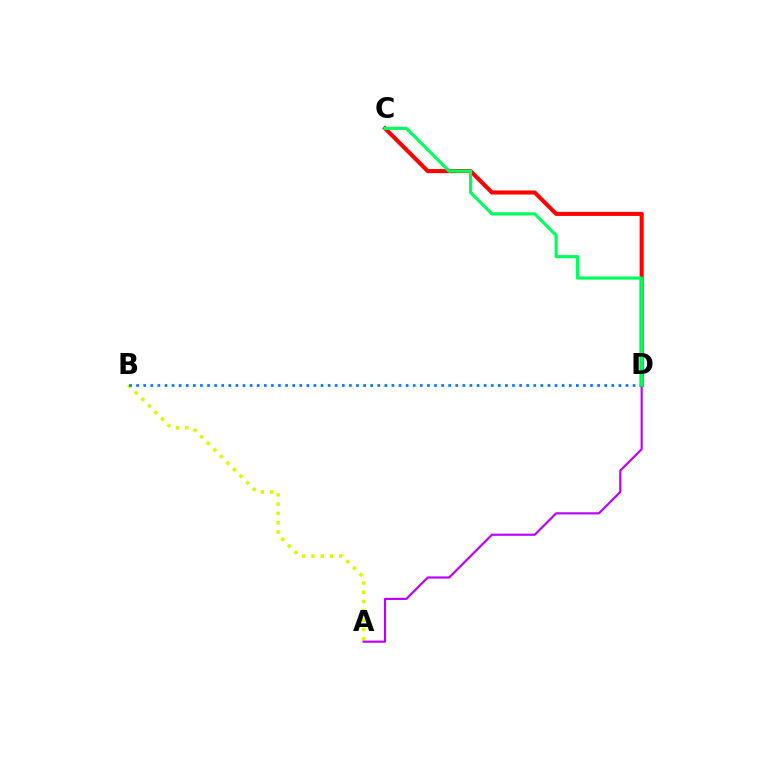{('A', 'B'): [{'color': '#d1ff00', 'line_style': 'dotted', 'thickness': 2.52}], ('C', 'D'): [{'color': '#ff0000', 'line_style': 'solid', 'thickness': 2.94}, {'color': '#00ff5c', 'line_style': 'solid', 'thickness': 2.29}], ('A', 'D'): [{'color': '#b900ff', 'line_style': 'solid', 'thickness': 1.55}], ('B', 'D'): [{'color': '#0074ff', 'line_style': 'dotted', 'thickness': 1.93}]}